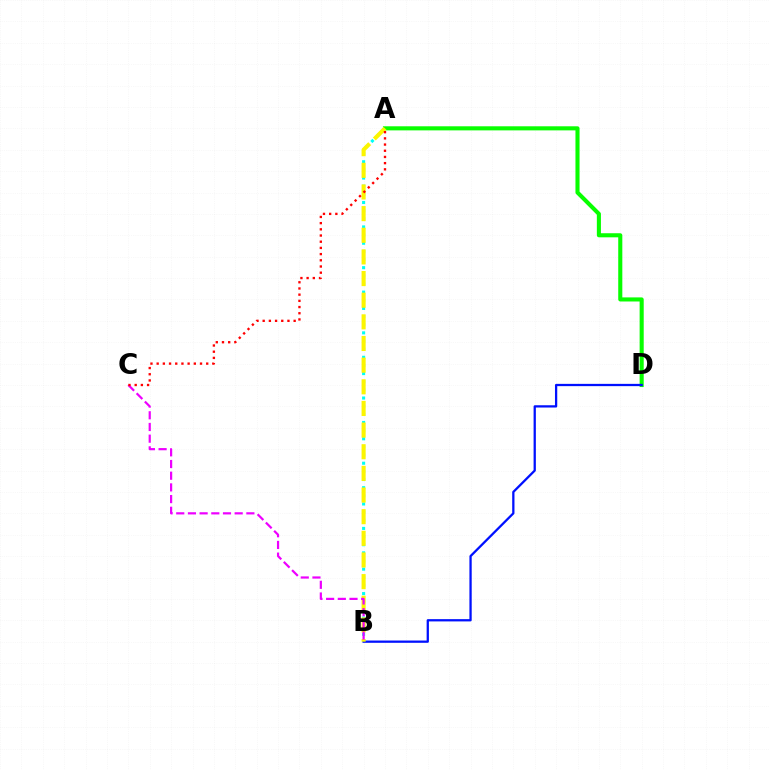{('A', 'B'): [{'color': '#00fff6', 'line_style': 'dotted', 'thickness': 2.21}, {'color': '#fcf500', 'line_style': 'dashed', 'thickness': 2.94}], ('A', 'D'): [{'color': '#08ff00', 'line_style': 'solid', 'thickness': 2.94}], ('B', 'D'): [{'color': '#0010ff', 'line_style': 'solid', 'thickness': 1.64}], ('B', 'C'): [{'color': '#ee00ff', 'line_style': 'dashed', 'thickness': 1.59}], ('A', 'C'): [{'color': '#ff0000', 'line_style': 'dotted', 'thickness': 1.68}]}